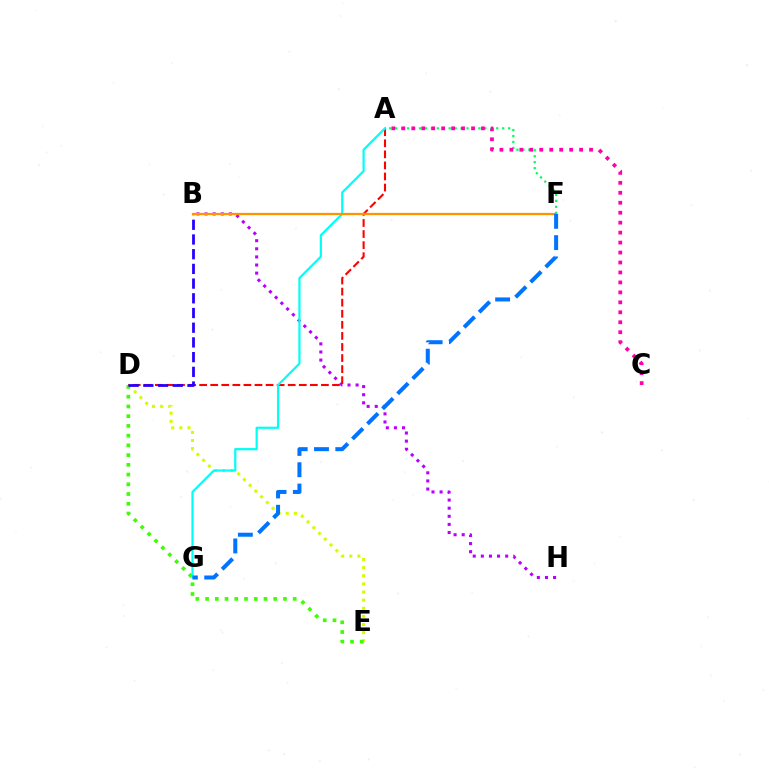{('B', 'H'): [{'color': '#b900ff', 'line_style': 'dotted', 'thickness': 2.2}], ('D', 'E'): [{'color': '#d1ff00', 'line_style': 'dotted', 'thickness': 2.21}, {'color': '#3dff00', 'line_style': 'dotted', 'thickness': 2.64}], ('A', 'F'): [{'color': '#00ff5c', 'line_style': 'dotted', 'thickness': 1.62}], ('A', 'D'): [{'color': '#ff0000', 'line_style': 'dashed', 'thickness': 1.5}], ('A', 'C'): [{'color': '#ff00ac', 'line_style': 'dotted', 'thickness': 2.71}], ('A', 'G'): [{'color': '#00fff6', 'line_style': 'solid', 'thickness': 1.59}], ('B', 'D'): [{'color': '#2500ff', 'line_style': 'dashed', 'thickness': 2.0}], ('B', 'F'): [{'color': '#ff9400', 'line_style': 'solid', 'thickness': 1.63}], ('F', 'G'): [{'color': '#0074ff', 'line_style': 'dashed', 'thickness': 2.89}]}